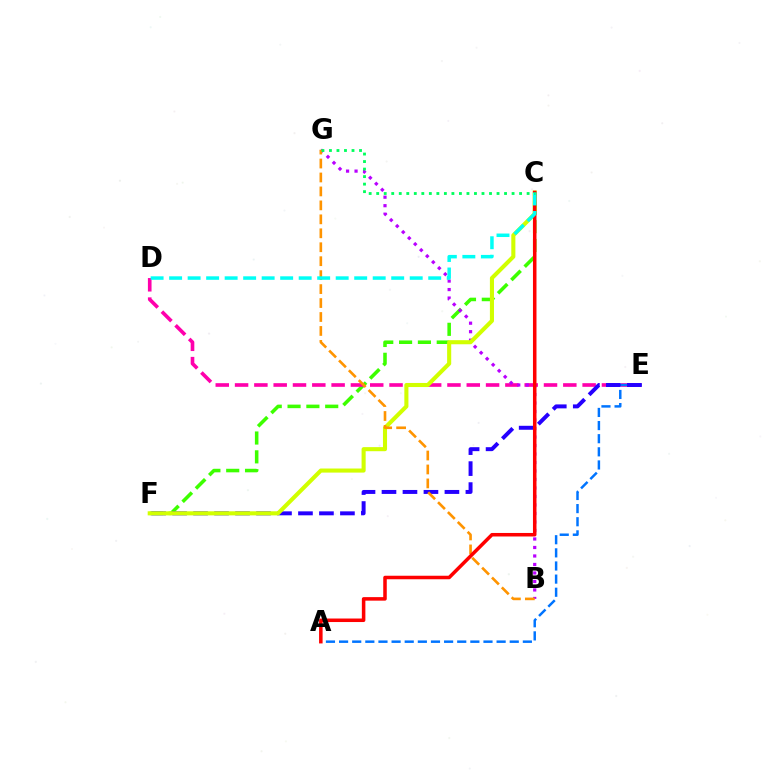{('C', 'F'): [{'color': '#3dff00', 'line_style': 'dashed', 'thickness': 2.56}, {'color': '#d1ff00', 'line_style': 'solid', 'thickness': 2.94}], ('D', 'E'): [{'color': '#ff00ac', 'line_style': 'dashed', 'thickness': 2.62}], ('B', 'G'): [{'color': '#b900ff', 'line_style': 'dotted', 'thickness': 2.31}, {'color': '#ff9400', 'line_style': 'dashed', 'thickness': 1.9}], ('A', 'E'): [{'color': '#0074ff', 'line_style': 'dashed', 'thickness': 1.78}], ('E', 'F'): [{'color': '#2500ff', 'line_style': 'dashed', 'thickness': 2.85}], ('A', 'C'): [{'color': '#ff0000', 'line_style': 'solid', 'thickness': 2.54}], ('C', 'D'): [{'color': '#00fff6', 'line_style': 'dashed', 'thickness': 2.51}], ('C', 'G'): [{'color': '#00ff5c', 'line_style': 'dotted', 'thickness': 2.04}]}